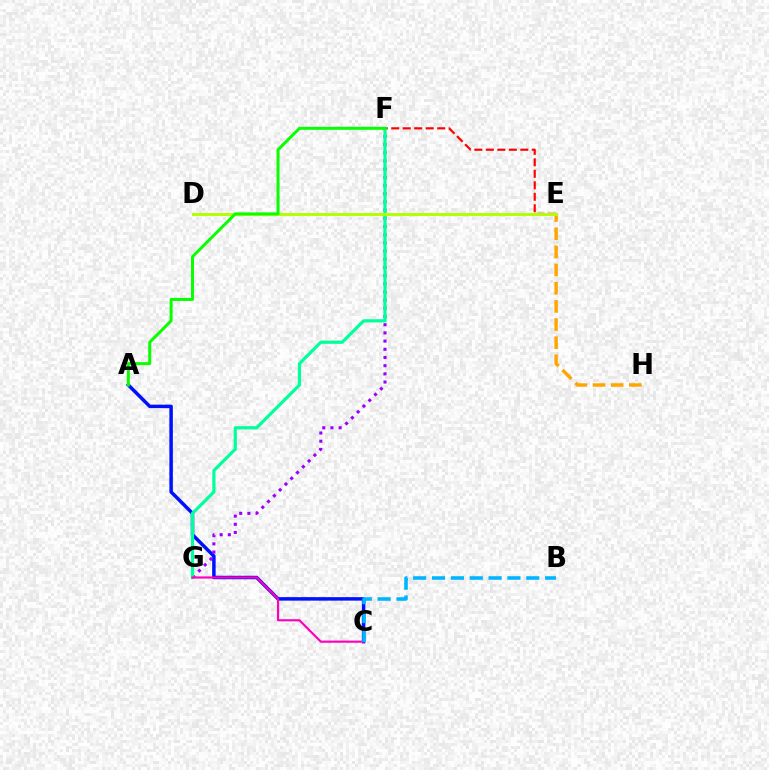{('A', 'C'): [{'color': '#0010ff', 'line_style': 'solid', 'thickness': 2.51}], ('F', 'G'): [{'color': '#9b00ff', 'line_style': 'dotted', 'thickness': 2.23}, {'color': '#00ff9d', 'line_style': 'solid', 'thickness': 2.3}], ('E', 'F'): [{'color': '#ff0000', 'line_style': 'dashed', 'thickness': 1.56}], ('E', 'H'): [{'color': '#ffa500', 'line_style': 'dashed', 'thickness': 2.47}], ('C', 'G'): [{'color': '#ff00bd', 'line_style': 'solid', 'thickness': 1.56}], ('D', 'E'): [{'color': '#b3ff00', 'line_style': 'solid', 'thickness': 2.12}], ('B', 'C'): [{'color': '#00b5ff', 'line_style': 'dashed', 'thickness': 2.56}], ('A', 'F'): [{'color': '#08ff00', 'line_style': 'solid', 'thickness': 2.15}]}